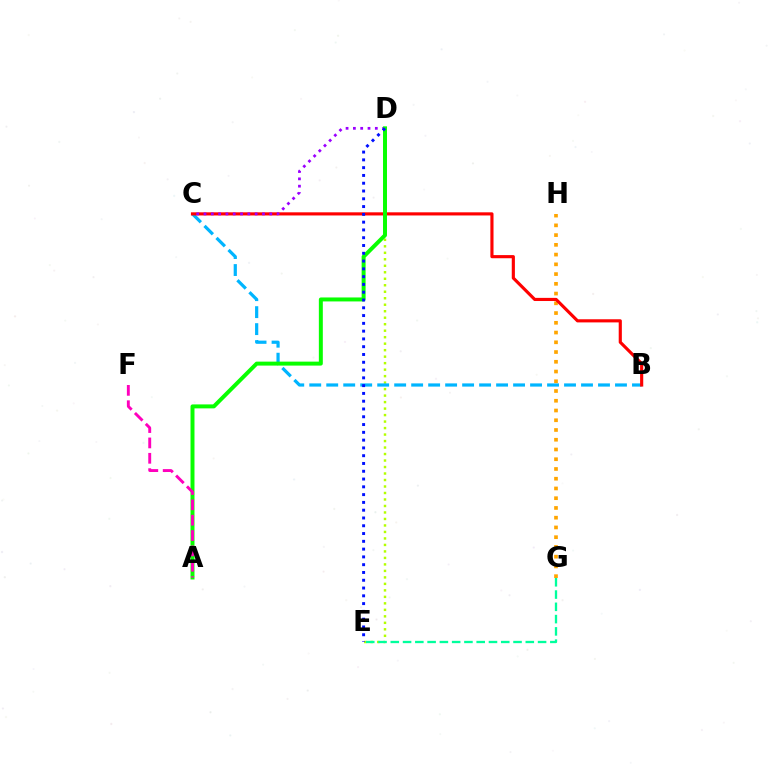{('D', 'E'): [{'color': '#b3ff00', 'line_style': 'dotted', 'thickness': 1.76}, {'color': '#0010ff', 'line_style': 'dotted', 'thickness': 2.12}], ('E', 'G'): [{'color': '#00ff9d', 'line_style': 'dashed', 'thickness': 1.67}], ('B', 'C'): [{'color': '#00b5ff', 'line_style': 'dashed', 'thickness': 2.31}, {'color': '#ff0000', 'line_style': 'solid', 'thickness': 2.26}], ('G', 'H'): [{'color': '#ffa500', 'line_style': 'dotted', 'thickness': 2.65}], ('C', 'D'): [{'color': '#9b00ff', 'line_style': 'dotted', 'thickness': 1.99}], ('A', 'D'): [{'color': '#08ff00', 'line_style': 'solid', 'thickness': 2.86}], ('A', 'F'): [{'color': '#ff00bd', 'line_style': 'dashed', 'thickness': 2.09}]}